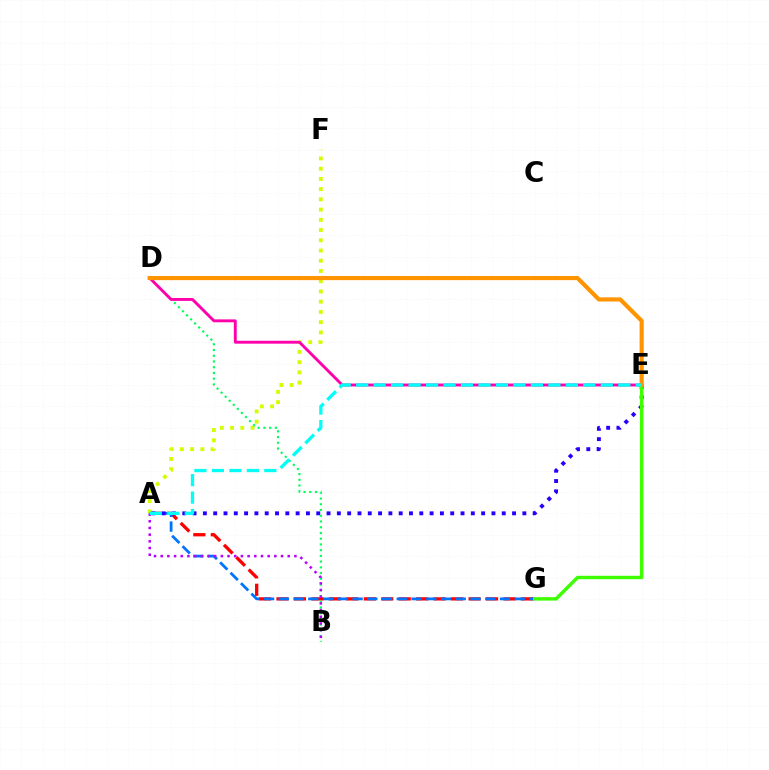{('A', 'G'): [{'color': '#ff0000', 'line_style': 'dashed', 'thickness': 2.37}, {'color': '#0074ff', 'line_style': 'dashed', 'thickness': 2.0}], ('A', 'F'): [{'color': '#d1ff00', 'line_style': 'dotted', 'thickness': 2.78}], ('A', 'E'): [{'color': '#2500ff', 'line_style': 'dotted', 'thickness': 2.8}, {'color': '#00fff6', 'line_style': 'dashed', 'thickness': 2.37}], ('B', 'D'): [{'color': '#00ff5c', 'line_style': 'dotted', 'thickness': 1.56}], ('E', 'G'): [{'color': '#3dff00', 'line_style': 'solid', 'thickness': 2.48}], ('D', 'E'): [{'color': '#ff00ac', 'line_style': 'solid', 'thickness': 2.08}, {'color': '#ff9400', 'line_style': 'solid', 'thickness': 2.98}], ('A', 'B'): [{'color': '#b900ff', 'line_style': 'dotted', 'thickness': 1.82}]}